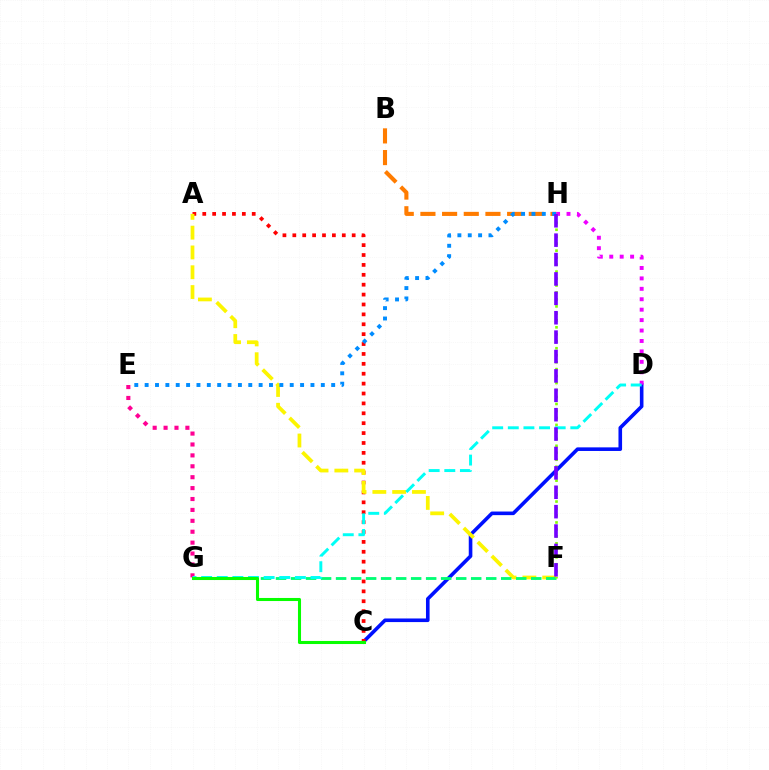{('C', 'D'): [{'color': '#0010ff', 'line_style': 'solid', 'thickness': 2.6}], ('D', 'H'): [{'color': '#ee00ff', 'line_style': 'dotted', 'thickness': 2.83}], ('A', 'C'): [{'color': '#ff0000', 'line_style': 'dotted', 'thickness': 2.69}], ('A', 'F'): [{'color': '#fcf500', 'line_style': 'dashed', 'thickness': 2.69}], ('B', 'H'): [{'color': '#ff7c00', 'line_style': 'dashed', 'thickness': 2.94}], ('E', 'G'): [{'color': '#ff0094', 'line_style': 'dotted', 'thickness': 2.96}], ('F', 'G'): [{'color': '#00ff74', 'line_style': 'dashed', 'thickness': 2.04}], ('F', 'H'): [{'color': '#84ff00', 'line_style': 'dotted', 'thickness': 1.89}, {'color': '#7200ff', 'line_style': 'dashed', 'thickness': 2.63}], ('E', 'H'): [{'color': '#008cff', 'line_style': 'dotted', 'thickness': 2.82}], ('D', 'G'): [{'color': '#00fff6', 'line_style': 'dashed', 'thickness': 2.12}], ('C', 'G'): [{'color': '#08ff00', 'line_style': 'solid', 'thickness': 2.2}]}